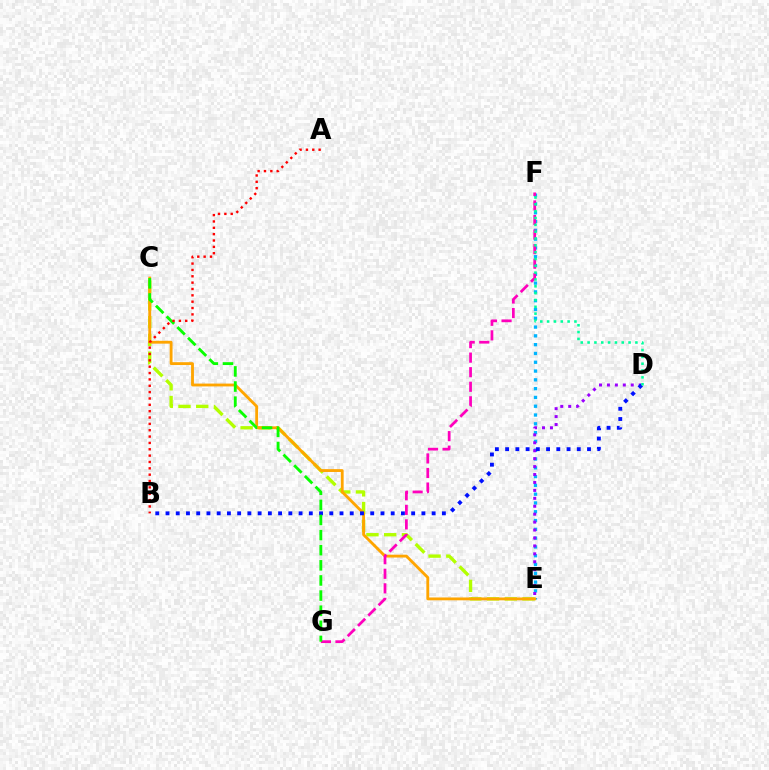{('E', 'F'): [{'color': '#00b5ff', 'line_style': 'dotted', 'thickness': 2.39}], ('C', 'E'): [{'color': '#b3ff00', 'line_style': 'dashed', 'thickness': 2.41}, {'color': '#ffa500', 'line_style': 'solid', 'thickness': 2.05}], ('F', 'G'): [{'color': '#ff00bd', 'line_style': 'dashed', 'thickness': 1.98}], ('D', 'E'): [{'color': '#9b00ff', 'line_style': 'dotted', 'thickness': 2.16}], ('B', 'D'): [{'color': '#0010ff', 'line_style': 'dotted', 'thickness': 2.78}], ('C', 'G'): [{'color': '#08ff00', 'line_style': 'dashed', 'thickness': 2.05}], ('A', 'B'): [{'color': '#ff0000', 'line_style': 'dotted', 'thickness': 1.73}], ('D', 'F'): [{'color': '#00ff9d', 'line_style': 'dotted', 'thickness': 1.86}]}